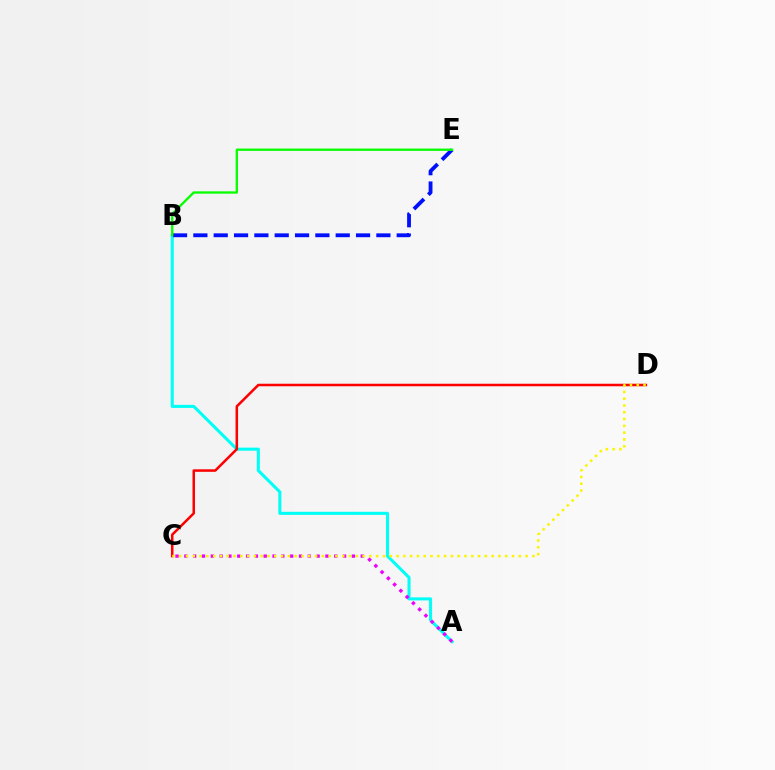{('A', 'B'): [{'color': '#00fff6', 'line_style': 'solid', 'thickness': 2.2}], ('B', 'E'): [{'color': '#0010ff', 'line_style': 'dashed', 'thickness': 2.76}, {'color': '#08ff00', 'line_style': 'solid', 'thickness': 1.67}], ('A', 'C'): [{'color': '#ee00ff', 'line_style': 'dotted', 'thickness': 2.4}], ('C', 'D'): [{'color': '#ff0000', 'line_style': 'solid', 'thickness': 1.82}, {'color': '#fcf500', 'line_style': 'dotted', 'thickness': 1.85}]}